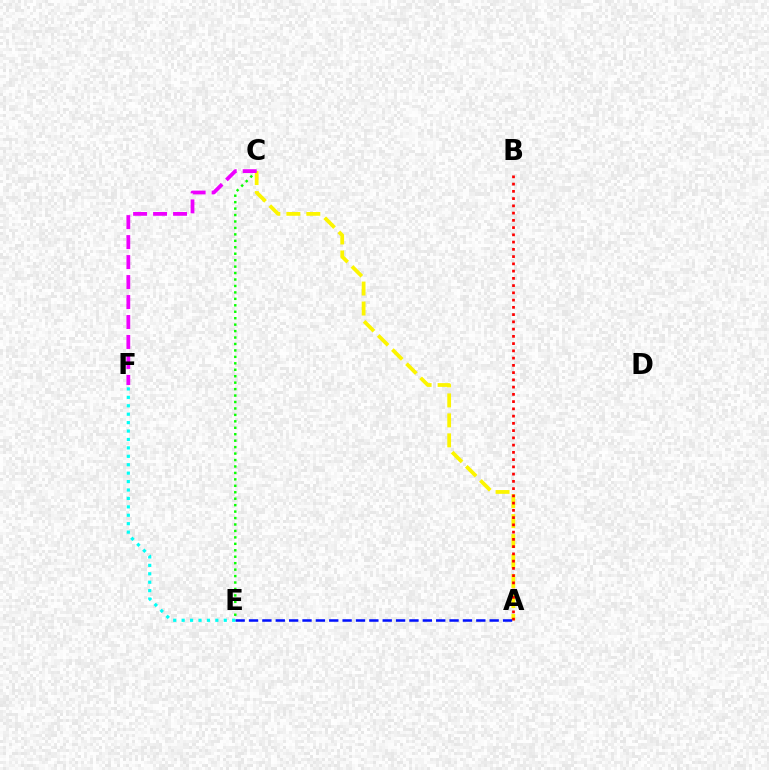{('C', 'E'): [{'color': '#08ff00', 'line_style': 'dotted', 'thickness': 1.75}], ('A', 'C'): [{'color': '#fcf500', 'line_style': 'dashed', 'thickness': 2.71}], ('A', 'B'): [{'color': '#ff0000', 'line_style': 'dotted', 'thickness': 1.97}], ('C', 'F'): [{'color': '#ee00ff', 'line_style': 'dashed', 'thickness': 2.71}], ('A', 'E'): [{'color': '#0010ff', 'line_style': 'dashed', 'thickness': 1.82}], ('E', 'F'): [{'color': '#00fff6', 'line_style': 'dotted', 'thickness': 2.29}]}